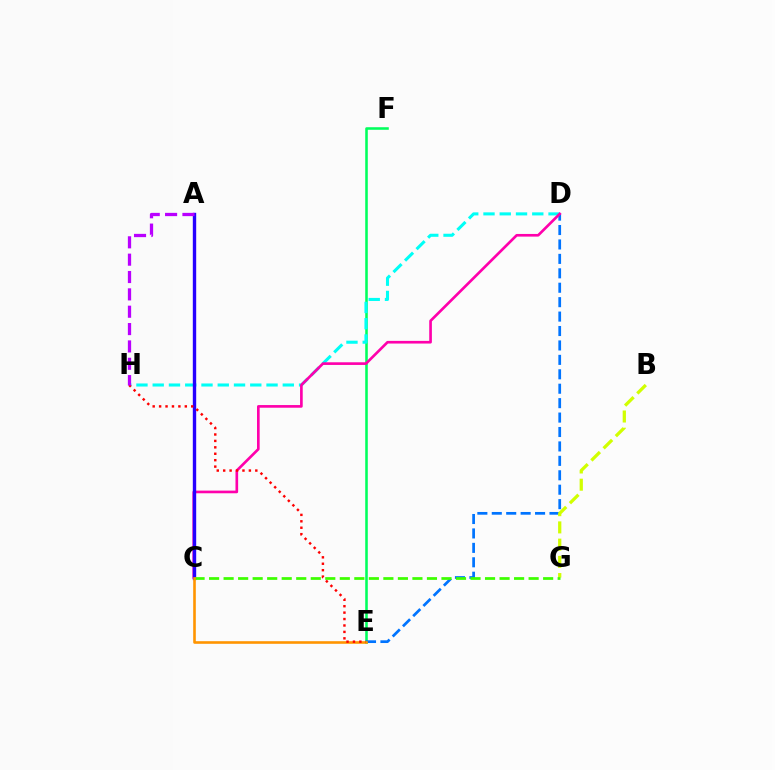{('E', 'F'): [{'color': '#00ff5c', 'line_style': 'solid', 'thickness': 1.85}], ('D', 'E'): [{'color': '#0074ff', 'line_style': 'dashed', 'thickness': 1.96}], ('B', 'G'): [{'color': '#d1ff00', 'line_style': 'dashed', 'thickness': 2.34}], ('D', 'H'): [{'color': '#00fff6', 'line_style': 'dashed', 'thickness': 2.21}], ('C', 'D'): [{'color': '#ff00ac', 'line_style': 'solid', 'thickness': 1.92}], ('A', 'C'): [{'color': '#2500ff', 'line_style': 'solid', 'thickness': 2.43}], ('C', 'G'): [{'color': '#3dff00', 'line_style': 'dashed', 'thickness': 1.97}], ('C', 'E'): [{'color': '#ff9400', 'line_style': 'solid', 'thickness': 1.88}], ('E', 'H'): [{'color': '#ff0000', 'line_style': 'dotted', 'thickness': 1.75}], ('A', 'H'): [{'color': '#b900ff', 'line_style': 'dashed', 'thickness': 2.36}]}